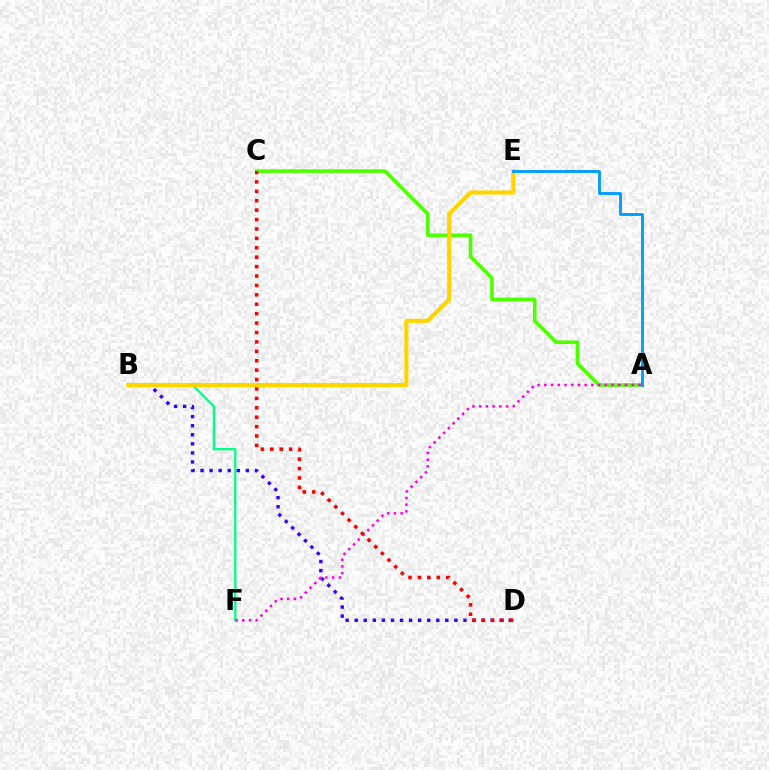{('B', 'F'): [{'color': '#00ff86', 'line_style': 'solid', 'thickness': 1.65}], ('A', 'C'): [{'color': '#4fff00', 'line_style': 'solid', 'thickness': 2.59}], ('B', 'D'): [{'color': '#3700ff', 'line_style': 'dotted', 'thickness': 2.46}], ('A', 'F'): [{'color': '#ff00ed', 'line_style': 'dotted', 'thickness': 1.83}], ('B', 'E'): [{'color': '#ffd500', 'line_style': 'solid', 'thickness': 2.97}], ('C', 'D'): [{'color': '#ff0000', 'line_style': 'dotted', 'thickness': 2.56}], ('A', 'E'): [{'color': '#009eff', 'line_style': 'solid', 'thickness': 2.08}]}